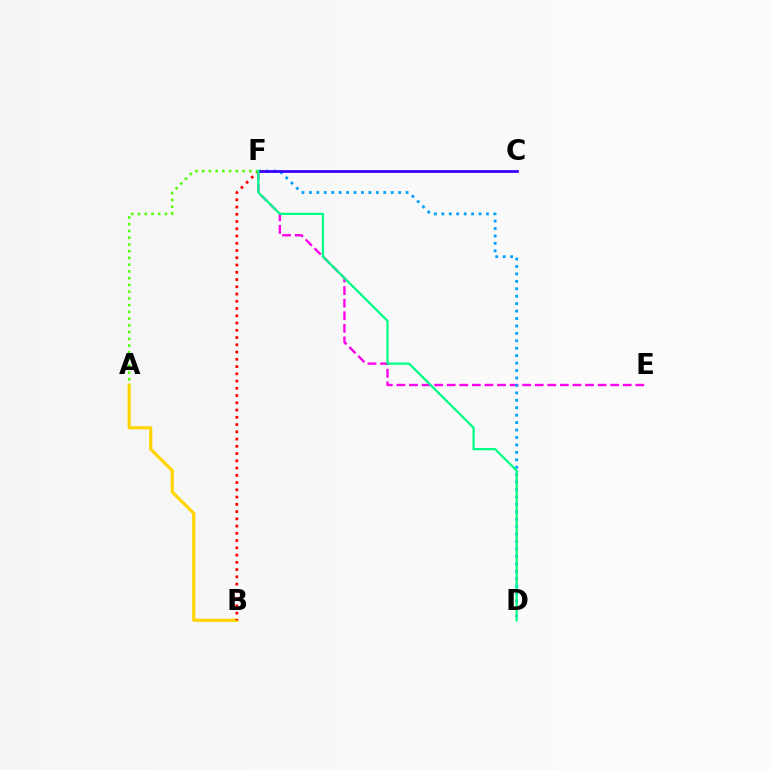{('E', 'F'): [{'color': '#ff00ed', 'line_style': 'dashed', 'thickness': 1.71}], ('D', 'F'): [{'color': '#009eff', 'line_style': 'dotted', 'thickness': 2.02}, {'color': '#00ff86', 'line_style': 'solid', 'thickness': 1.62}], ('A', 'B'): [{'color': '#ffd500', 'line_style': 'solid', 'thickness': 2.29}], ('B', 'F'): [{'color': '#ff0000', 'line_style': 'dotted', 'thickness': 1.97}], ('C', 'F'): [{'color': '#3700ff', 'line_style': 'solid', 'thickness': 1.99}], ('A', 'F'): [{'color': '#4fff00', 'line_style': 'dotted', 'thickness': 1.83}]}